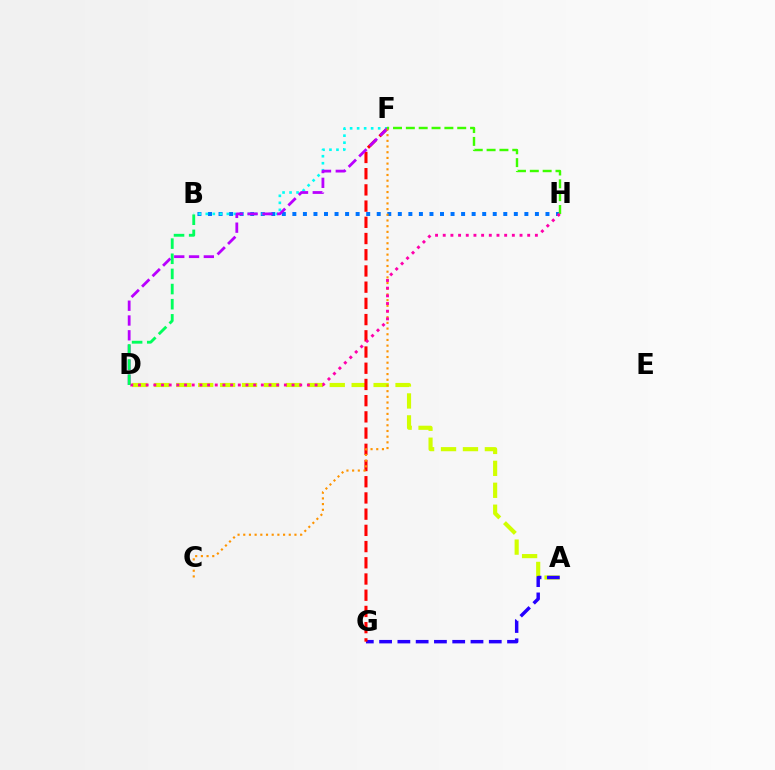{('A', 'D'): [{'color': '#d1ff00', 'line_style': 'dashed', 'thickness': 2.98}], ('B', 'H'): [{'color': '#0074ff', 'line_style': 'dotted', 'thickness': 2.87}], ('A', 'G'): [{'color': '#2500ff', 'line_style': 'dashed', 'thickness': 2.48}], ('F', 'G'): [{'color': '#ff0000', 'line_style': 'dashed', 'thickness': 2.2}], ('B', 'F'): [{'color': '#00fff6', 'line_style': 'dotted', 'thickness': 1.9}], ('D', 'F'): [{'color': '#b900ff', 'line_style': 'dashed', 'thickness': 2.01}], ('C', 'F'): [{'color': '#ff9400', 'line_style': 'dotted', 'thickness': 1.55}], ('F', 'H'): [{'color': '#3dff00', 'line_style': 'dashed', 'thickness': 1.74}], ('D', 'H'): [{'color': '#ff00ac', 'line_style': 'dotted', 'thickness': 2.09}], ('B', 'D'): [{'color': '#00ff5c', 'line_style': 'dashed', 'thickness': 2.06}]}